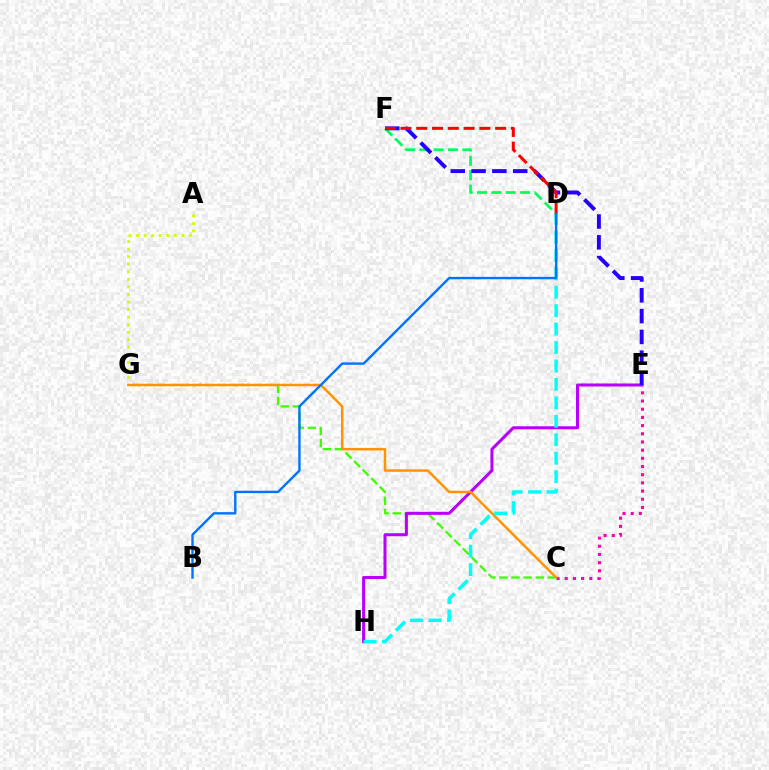{('C', 'G'): [{'color': '#3dff00', 'line_style': 'dashed', 'thickness': 1.65}, {'color': '#ff9400', 'line_style': 'solid', 'thickness': 1.77}], ('D', 'F'): [{'color': '#00ff5c', 'line_style': 'dashed', 'thickness': 1.95}, {'color': '#ff0000', 'line_style': 'dashed', 'thickness': 2.14}], ('E', 'H'): [{'color': '#b900ff', 'line_style': 'solid', 'thickness': 2.18}], ('E', 'F'): [{'color': '#2500ff', 'line_style': 'dashed', 'thickness': 2.83}], ('A', 'G'): [{'color': '#d1ff00', 'line_style': 'dotted', 'thickness': 2.05}], ('C', 'E'): [{'color': '#ff00ac', 'line_style': 'dotted', 'thickness': 2.22}], ('D', 'H'): [{'color': '#00fff6', 'line_style': 'dashed', 'thickness': 2.51}], ('B', 'D'): [{'color': '#0074ff', 'line_style': 'solid', 'thickness': 1.71}]}